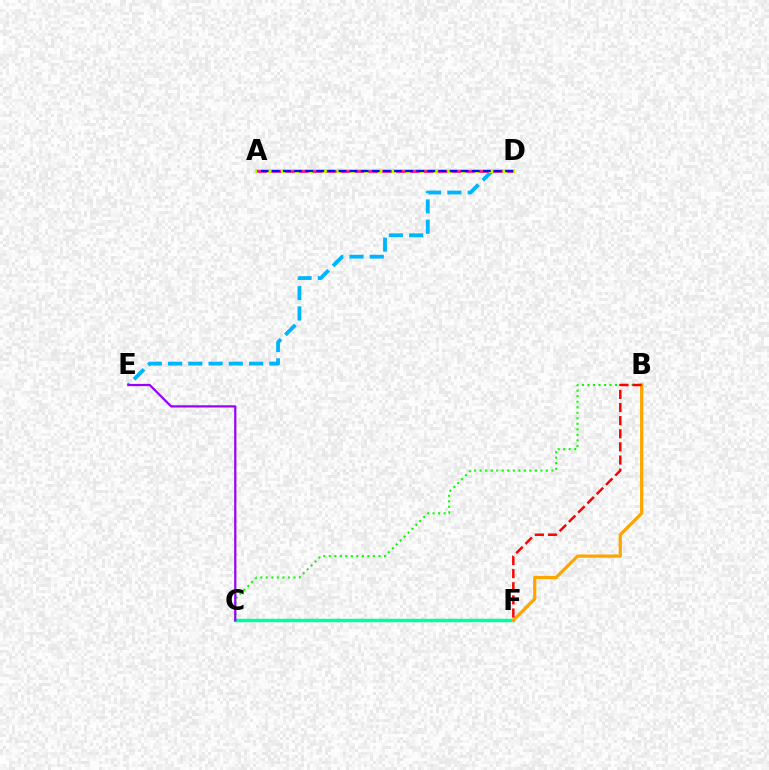{('C', 'F'): [{'color': '#00ff9d', 'line_style': 'solid', 'thickness': 2.49}], ('D', 'E'): [{'color': '#00b5ff', 'line_style': 'dashed', 'thickness': 2.75}], ('A', 'D'): [{'color': '#b3ff00', 'line_style': 'solid', 'thickness': 2.86}, {'color': '#ff00bd', 'line_style': 'dashed', 'thickness': 1.88}, {'color': '#0010ff', 'line_style': 'dashed', 'thickness': 1.51}], ('B', 'F'): [{'color': '#ffa500', 'line_style': 'solid', 'thickness': 2.33}, {'color': '#ff0000', 'line_style': 'dashed', 'thickness': 1.78}], ('B', 'C'): [{'color': '#08ff00', 'line_style': 'dotted', 'thickness': 1.5}], ('C', 'E'): [{'color': '#9b00ff', 'line_style': 'solid', 'thickness': 1.6}]}